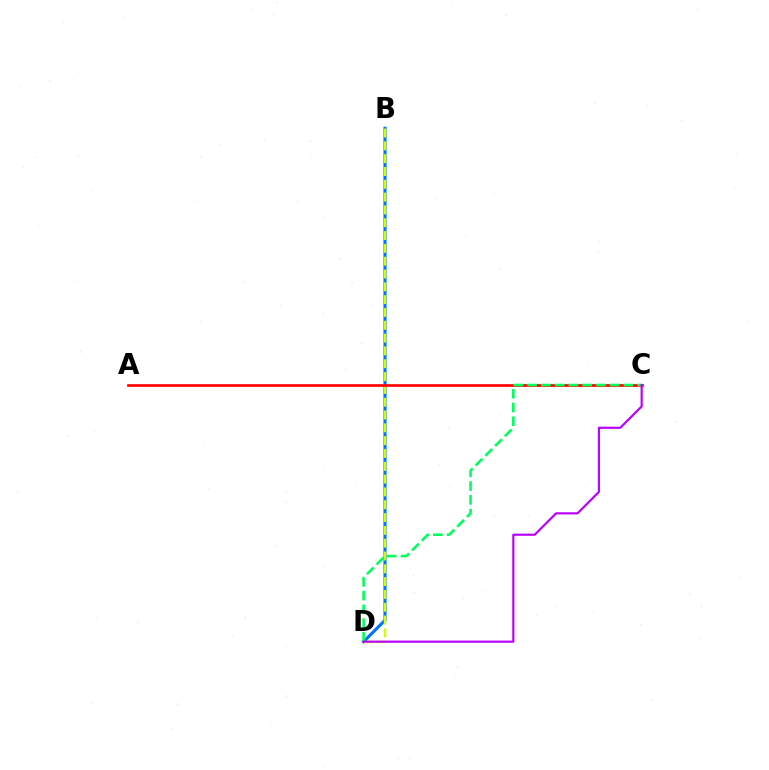{('B', 'D'): [{'color': '#0074ff', 'line_style': 'solid', 'thickness': 2.24}, {'color': '#d1ff00', 'line_style': 'dashed', 'thickness': 1.74}], ('A', 'C'): [{'color': '#ff0000', 'line_style': 'solid', 'thickness': 1.93}], ('C', 'D'): [{'color': '#00ff5c', 'line_style': 'dashed', 'thickness': 1.87}, {'color': '#b900ff', 'line_style': 'solid', 'thickness': 1.56}]}